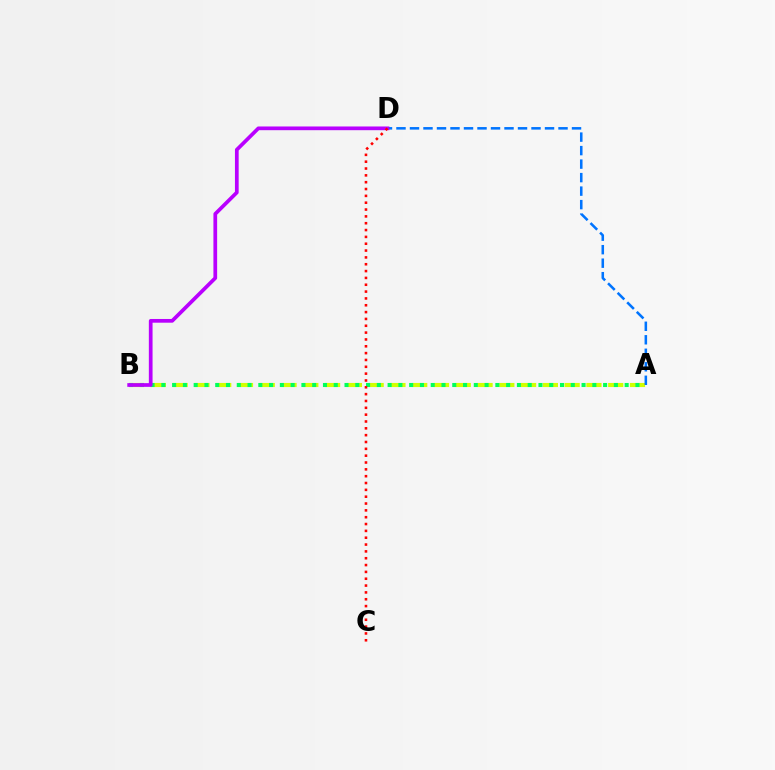{('A', 'B'): [{'color': '#d1ff00', 'line_style': 'dashed', 'thickness': 2.96}, {'color': '#00ff5c', 'line_style': 'dotted', 'thickness': 2.93}], ('A', 'D'): [{'color': '#0074ff', 'line_style': 'dashed', 'thickness': 1.83}], ('B', 'D'): [{'color': '#b900ff', 'line_style': 'solid', 'thickness': 2.68}], ('C', 'D'): [{'color': '#ff0000', 'line_style': 'dotted', 'thickness': 1.86}]}